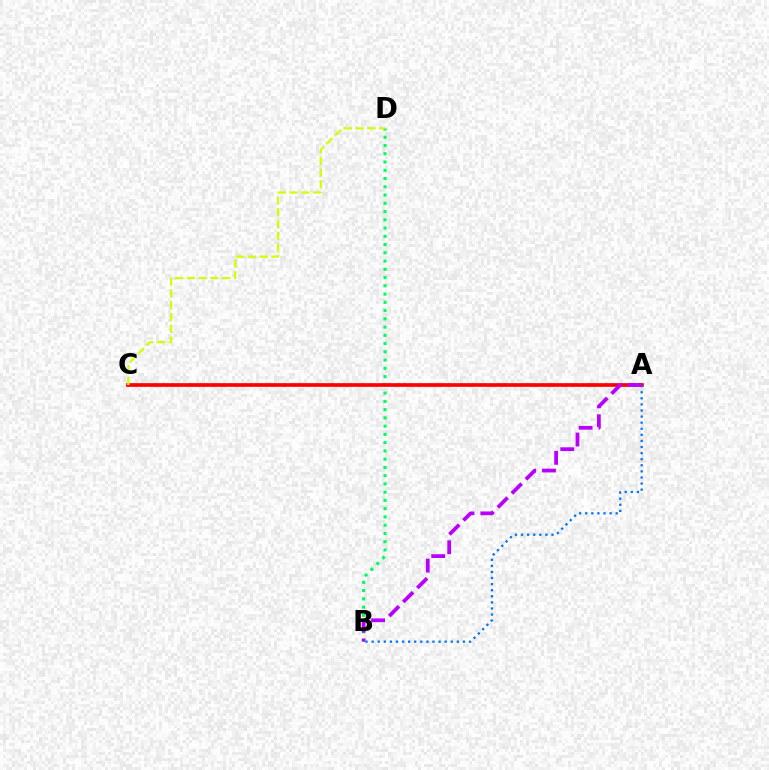{('B', 'D'): [{'color': '#00ff5c', 'line_style': 'dotted', 'thickness': 2.24}], ('A', 'C'): [{'color': '#ff0000', 'line_style': 'solid', 'thickness': 2.66}], ('A', 'B'): [{'color': '#0074ff', 'line_style': 'dotted', 'thickness': 1.65}, {'color': '#b900ff', 'line_style': 'dashed', 'thickness': 2.7}], ('C', 'D'): [{'color': '#d1ff00', 'line_style': 'dashed', 'thickness': 1.6}]}